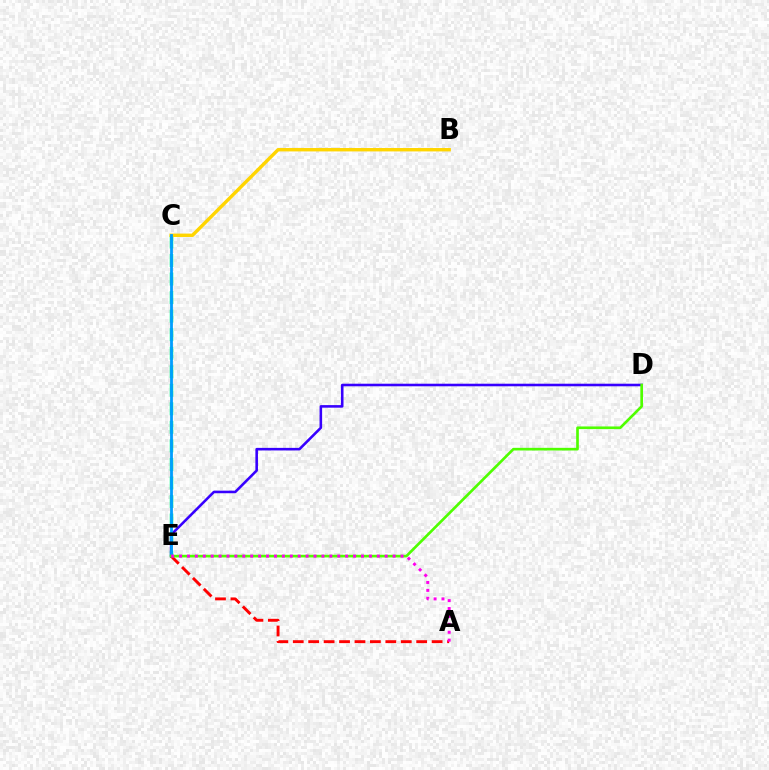{('C', 'E'): [{'color': '#00ff86', 'line_style': 'dashed', 'thickness': 2.52}, {'color': '#009eff', 'line_style': 'solid', 'thickness': 2.01}], ('D', 'E'): [{'color': '#3700ff', 'line_style': 'solid', 'thickness': 1.86}, {'color': '#4fff00', 'line_style': 'solid', 'thickness': 1.91}], ('B', 'C'): [{'color': '#ffd500', 'line_style': 'solid', 'thickness': 2.45}], ('A', 'E'): [{'color': '#ff0000', 'line_style': 'dashed', 'thickness': 2.1}, {'color': '#ff00ed', 'line_style': 'dotted', 'thickness': 2.15}]}